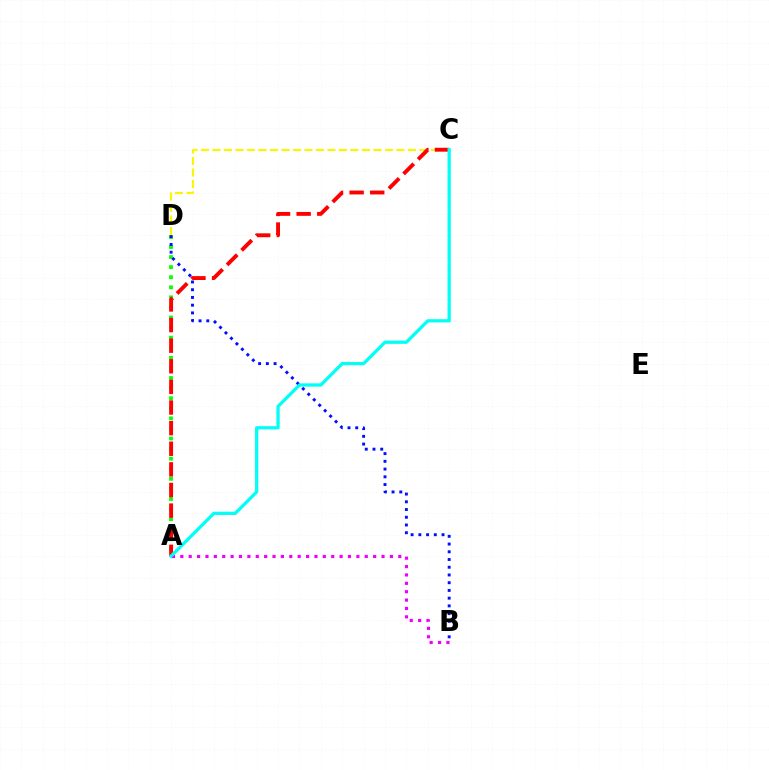{('C', 'D'): [{'color': '#fcf500', 'line_style': 'dashed', 'thickness': 1.56}], ('A', 'D'): [{'color': '#08ff00', 'line_style': 'dotted', 'thickness': 2.74}], ('B', 'D'): [{'color': '#0010ff', 'line_style': 'dotted', 'thickness': 2.1}], ('A', 'B'): [{'color': '#ee00ff', 'line_style': 'dotted', 'thickness': 2.28}], ('A', 'C'): [{'color': '#ff0000', 'line_style': 'dashed', 'thickness': 2.8}, {'color': '#00fff6', 'line_style': 'solid', 'thickness': 2.35}]}